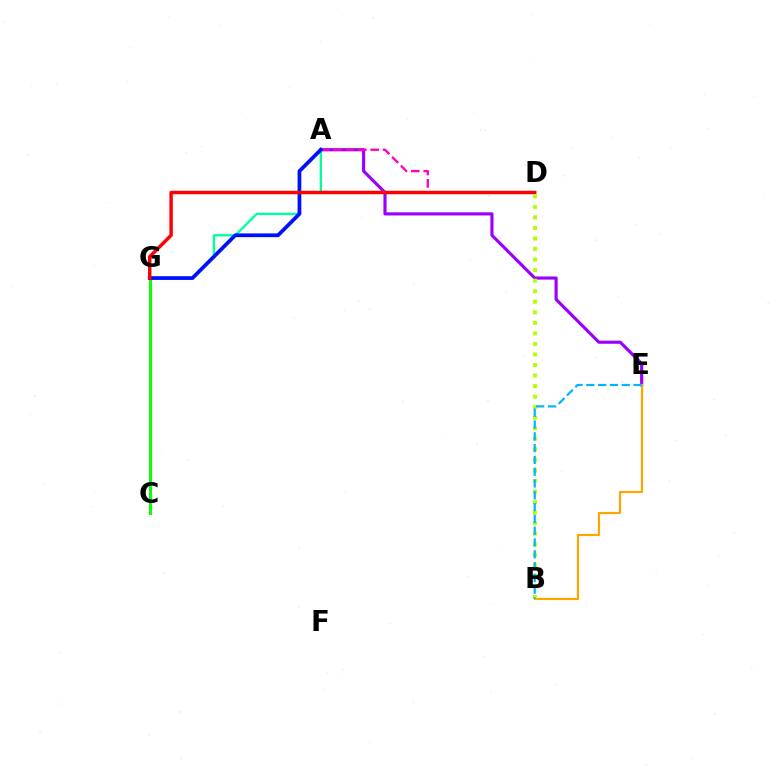{('A', 'E'): [{'color': '#9b00ff', 'line_style': 'solid', 'thickness': 2.26}], ('A', 'G'): [{'color': '#00ff9d', 'line_style': 'solid', 'thickness': 1.68}, {'color': '#0010ff', 'line_style': 'solid', 'thickness': 2.69}], ('C', 'G'): [{'color': '#08ff00', 'line_style': 'solid', 'thickness': 2.13}], ('A', 'D'): [{'color': '#ff00bd', 'line_style': 'dashed', 'thickness': 1.68}], ('B', 'E'): [{'color': '#ffa500', 'line_style': 'solid', 'thickness': 1.58}, {'color': '#00b5ff', 'line_style': 'dashed', 'thickness': 1.6}], ('D', 'G'): [{'color': '#ff0000', 'line_style': 'solid', 'thickness': 2.49}], ('B', 'D'): [{'color': '#b3ff00', 'line_style': 'dotted', 'thickness': 2.86}]}